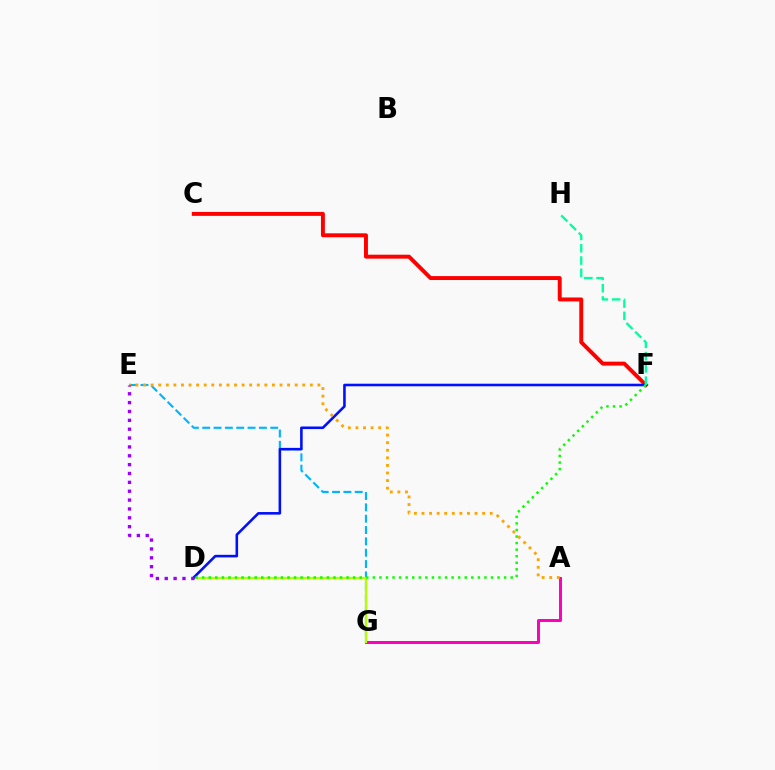{('E', 'G'): [{'color': '#00b5ff', 'line_style': 'dashed', 'thickness': 1.54}], ('A', 'G'): [{'color': '#ff00bd', 'line_style': 'solid', 'thickness': 2.16}], ('C', 'F'): [{'color': '#ff0000', 'line_style': 'solid', 'thickness': 2.83}], ('D', 'G'): [{'color': '#b3ff00', 'line_style': 'solid', 'thickness': 1.63}], ('D', 'F'): [{'color': '#0010ff', 'line_style': 'solid', 'thickness': 1.86}, {'color': '#08ff00', 'line_style': 'dotted', 'thickness': 1.78}], ('A', 'E'): [{'color': '#ffa500', 'line_style': 'dotted', 'thickness': 2.06}], ('F', 'H'): [{'color': '#00ff9d', 'line_style': 'dashed', 'thickness': 1.67}], ('D', 'E'): [{'color': '#9b00ff', 'line_style': 'dotted', 'thickness': 2.41}]}